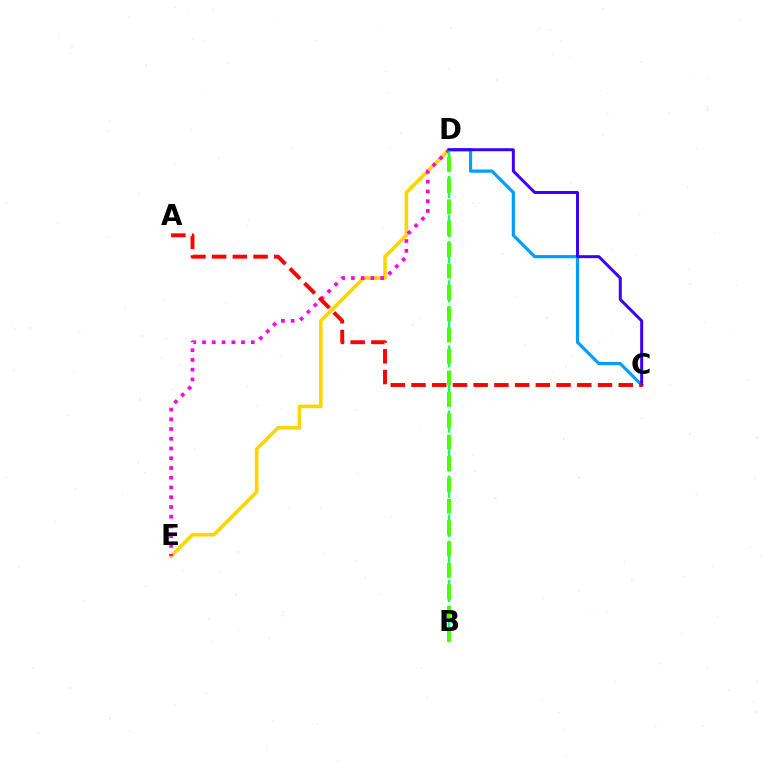{('C', 'D'): [{'color': '#009eff', 'line_style': 'solid', 'thickness': 2.3}, {'color': '#3700ff', 'line_style': 'solid', 'thickness': 2.14}], ('D', 'E'): [{'color': '#ffd500', 'line_style': 'solid', 'thickness': 2.6}, {'color': '#ff00ed', 'line_style': 'dotted', 'thickness': 2.65}], ('B', 'D'): [{'color': '#00ff86', 'line_style': 'dashed', 'thickness': 1.77}, {'color': '#4fff00', 'line_style': 'dashed', 'thickness': 2.9}], ('A', 'C'): [{'color': '#ff0000', 'line_style': 'dashed', 'thickness': 2.82}]}